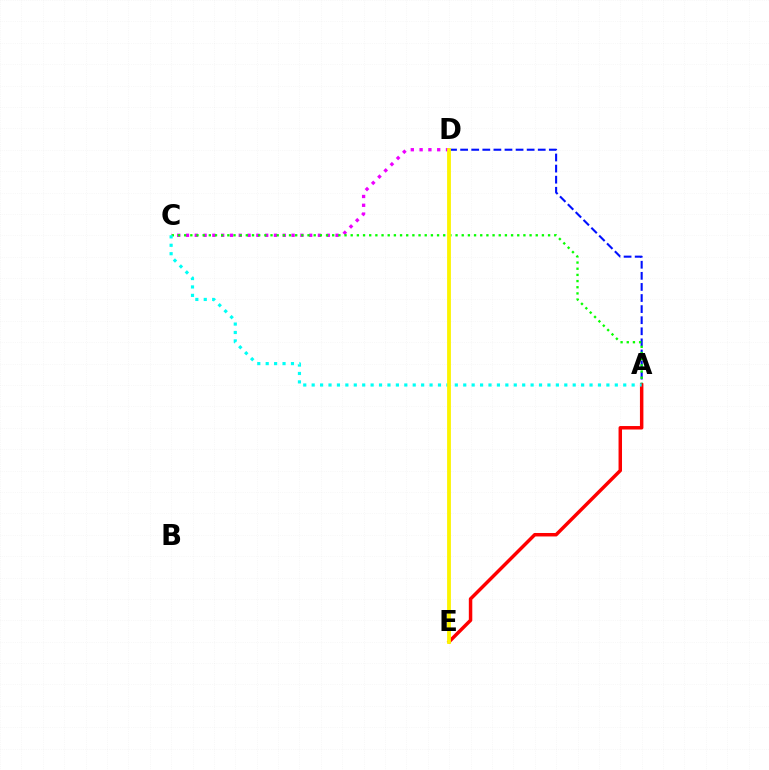{('A', 'D'): [{'color': '#0010ff', 'line_style': 'dashed', 'thickness': 1.51}], ('C', 'D'): [{'color': '#ee00ff', 'line_style': 'dotted', 'thickness': 2.39}], ('A', 'C'): [{'color': '#08ff00', 'line_style': 'dotted', 'thickness': 1.68}, {'color': '#00fff6', 'line_style': 'dotted', 'thickness': 2.29}], ('A', 'E'): [{'color': '#ff0000', 'line_style': 'solid', 'thickness': 2.5}], ('D', 'E'): [{'color': '#fcf500', 'line_style': 'solid', 'thickness': 2.74}]}